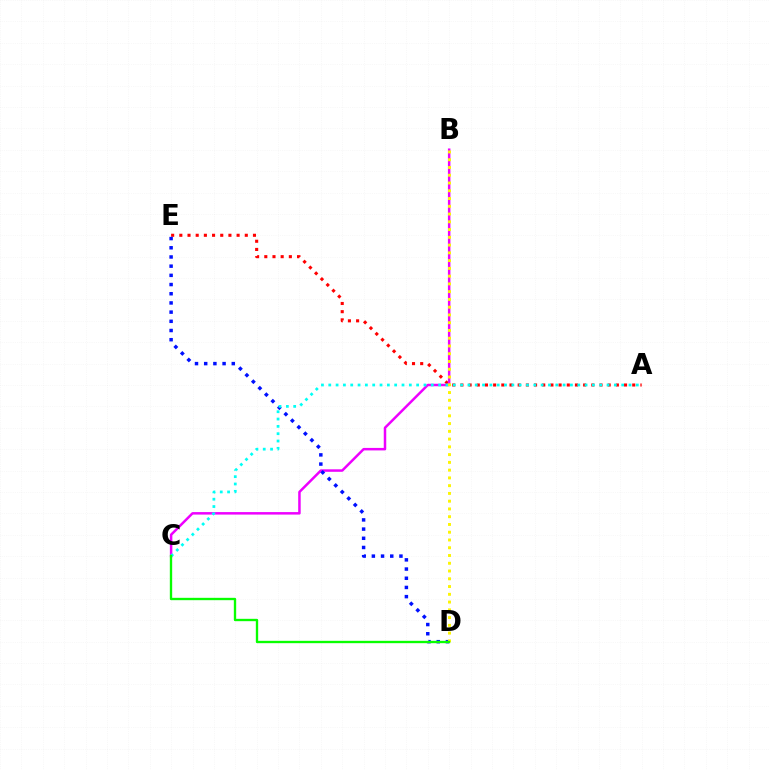{('A', 'E'): [{'color': '#ff0000', 'line_style': 'dotted', 'thickness': 2.22}], ('B', 'C'): [{'color': '#ee00ff', 'line_style': 'solid', 'thickness': 1.8}], ('D', 'E'): [{'color': '#0010ff', 'line_style': 'dotted', 'thickness': 2.5}], ('A', 'C'): [{'color': '#00fff6', 'line_style': 'dotted', 'thickness': 1.99}], ('B', 'D'): [{'color': '#fcf500', 'line_style': 'dotted', 'thickness': 2.11}], ('C', 'D'): [{'color': '#08ff00', 'line_style': 'solid', 'thickness': 1.69}]}